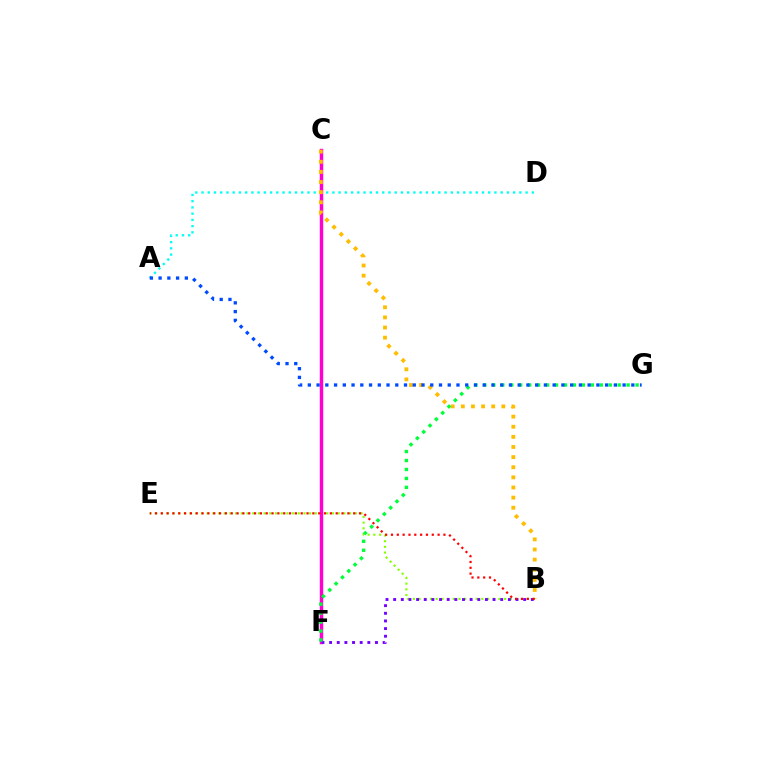{('B', 'E'): [{'color': '#84ff00', 'line_style': 'dotted', 'thickness': 1.55}, {'color': '#ff0000', 'line_style': 'dotted', 'thickness': 1.58}], ('A', 'D'): [{'color': '#00fff6', 'line_style': 'dotted', 'thickness': 1.69}], ('C', 'F'): [{'color': '#ff00cf', 'line_style': 'solid', 'thickness': 2.47}], ('B', 'C'): [{'color': '#ffbd00', 'line_style': 'dotted', 'thickness': 2.75}], ('B', 'F'): [{'color': '#7200ff', 'line_style': 'dotted', 'thickness': 2.08}], ('F', 'G'): [{'color': '#00ff39', 'line_style': 'dotted', 'thickness': 2.43}], ('A', 'G'): [{'color': '#004bff', 'line_style': 'dotted', 'thickness': 2.38}]}